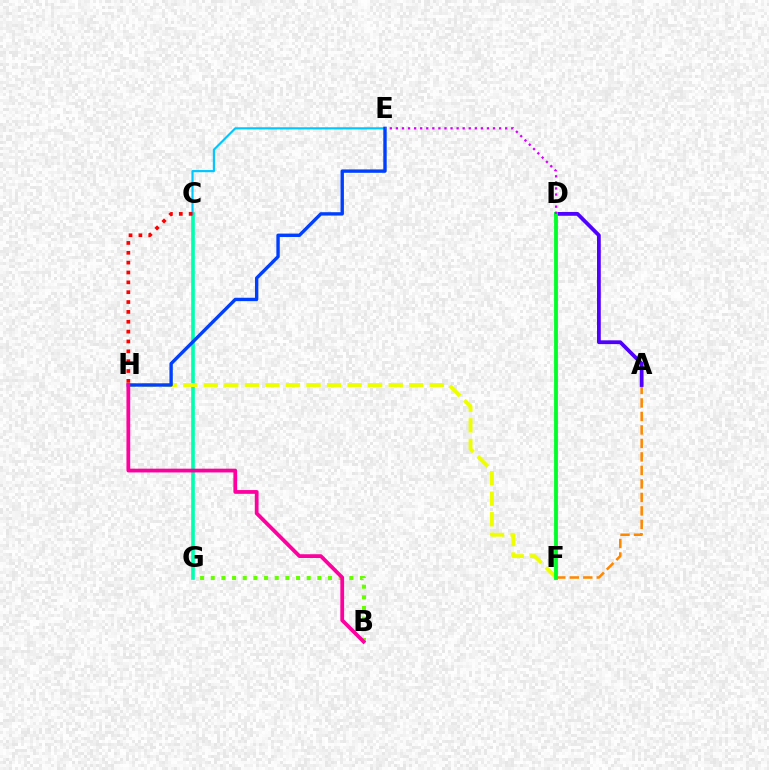{('B', 'G'): [{'color': '#66ff00', 'line_style': 'dotted', 'thickness': 2.9}], ('A', 'F'): [{'color': '#ff8800', 'line_style': 'dashed', 'thickness': 1.83}], ('C', 'G'): [{'color': '#00ffaf', 'line_style': 'solid', 'thickness': 2.6}], ('F', 'H'): [{'color': '#eeff00', 'line_style': 'dashed', 'thickness': 2.79}], ('A', 'D'): [{'color': '#4f00ff', 'line_style': 'solid', 'thickness': 2.72}], ('C', 'E'): [{'color': '#00c7ff', 'line_style': 'solid', 'thickness': 1.55}], ('D', 'F'): [{'color': '#00ff27', 'line_style': 'solid', 'thickness': 2.75}], ('E', 'H'): [{'color': '#003fff', 'line_style': 'solid', 'thickness': 2.43}], ('C', 'H'): [{'color': '#ff0000', 'line_style': 'dotted', 'thickness': 2.68}], ('B', 'H'): [{'color': '#ff00a0', 'line_style': 'solid', 'thickness': 2.72}], ('D', 'E'): [{'color': '#d600ff', 'line_style': 'dotted', 'thickness': 1.65}]}